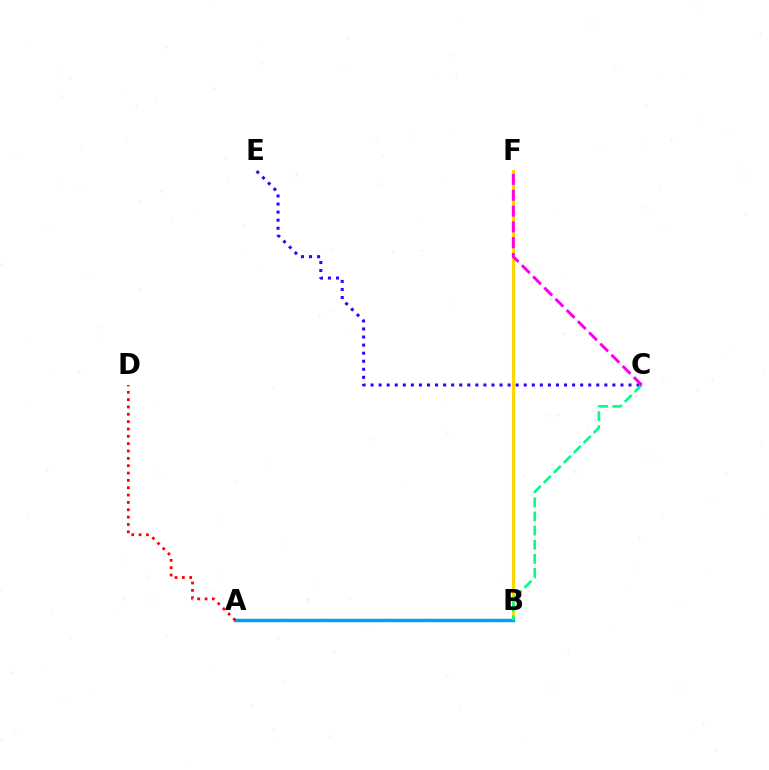{('B', 'F'): [{'color': '#ffd500', 'line_style': 'solid', 'thickness': 2.16}], ('C', 'E'): [{'color': '#3700ff', 'line_style': 'dotted', 'thickness': 2.19}], ('A', 'B'): [{'color': '#4fff00', 'line_style': 'dotted', 'thickness': 1.57}, {'color': '#009eff', 'line_style': 'solid', 'thickness': 2.47}], ('A', 'D'): [{'color': '#ff0000', 'line_style': 'dotted', 'thickness': 2.0}], ('B', 'C'): [{'color': '#00ff86', 'line_style': 'dashed', 'thickness': 1.92}], ('C', 'F'): [{'color': '#ff00ed', 'line_style': 'dashed', 'thickness': 2.15}]}